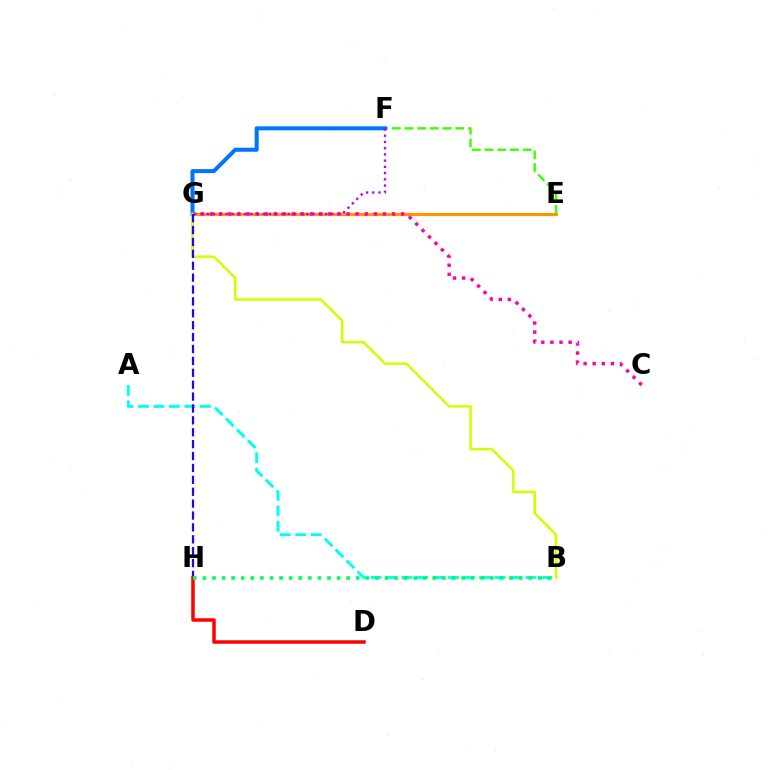{('E', 'G'): [{'color': '#ff9400', 'line_style': 'solid', 'thickness': 2.3}], ('A', 'B'): [{'color': '#00fff6', 'line_style': 'dashed', 'thickness': 2.11}], ('E', 'F'): [{'color': '#3dff00', 'line_style': 'dashed', 'thickness': 1.72}], ('C', 'G'): [{'color': '#ff00ac', 'line_style': 'dotted', 'thickness': 2.47}], ('F', 'G'): [{'color': '#0074ff', 'line_style': 'solid', 'thickness': 2.9}, {'color': '#b900ff', 'line_style': 'dotted', 'thickness': 1.69}], ('B', 'G'): [{'color': '#d1ff00', 'line_style': 'solid', 'thickness': 1.82}], ('G', 'H'): [{'color': '#2500ff', 'line_style': 'dashed', 'thickness': 1.62}], ('D', 'H'): [{'color': '#ff0000', 'line_style': 'solid', 'thickness': 2.52}], ('B', 'H'): [{'color': '#00ff5c', 'line_style': 'dotted', 'thickness': 2.6}]}